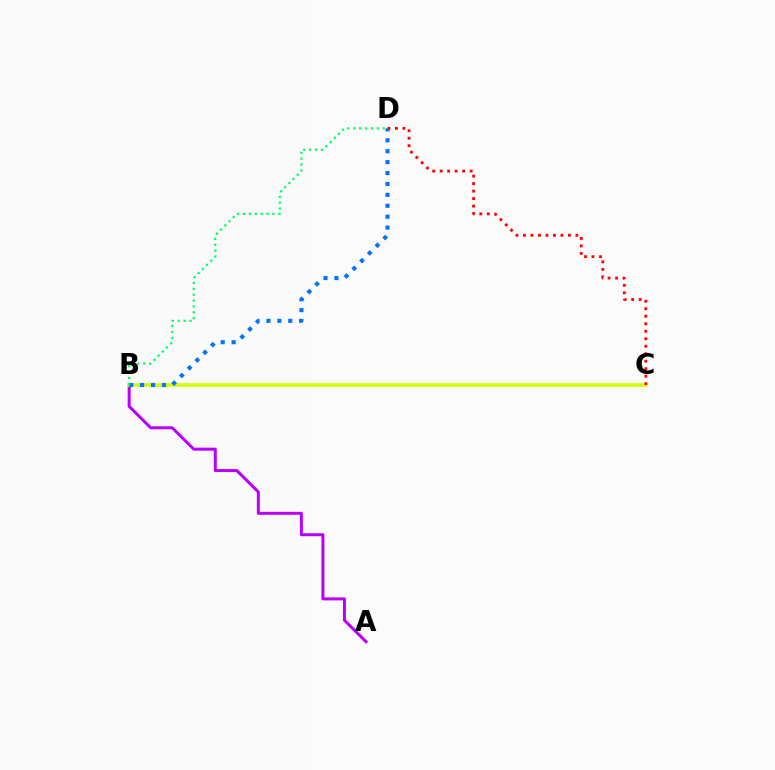{('A', 'B'): [{'color': '#b900ff', 'line_style': 'solid', 'thickness': 2.16}], ('B', 'C'): [{'color': '#d1ff00', 'line_style': 'solid', 'thickness': 2.56}], ('B', 'D'): [{'color': '#0074ff', 'line_style': 'dotted', 'thickness': 2.96}, {'color': '#00ff5c', 'line_style': 'dotted', 'thickness': 1.6}], ('C', 'D'): [{'color': '#ff0000', 'line_style': 'dotted', 'thickness': 2.04}]}